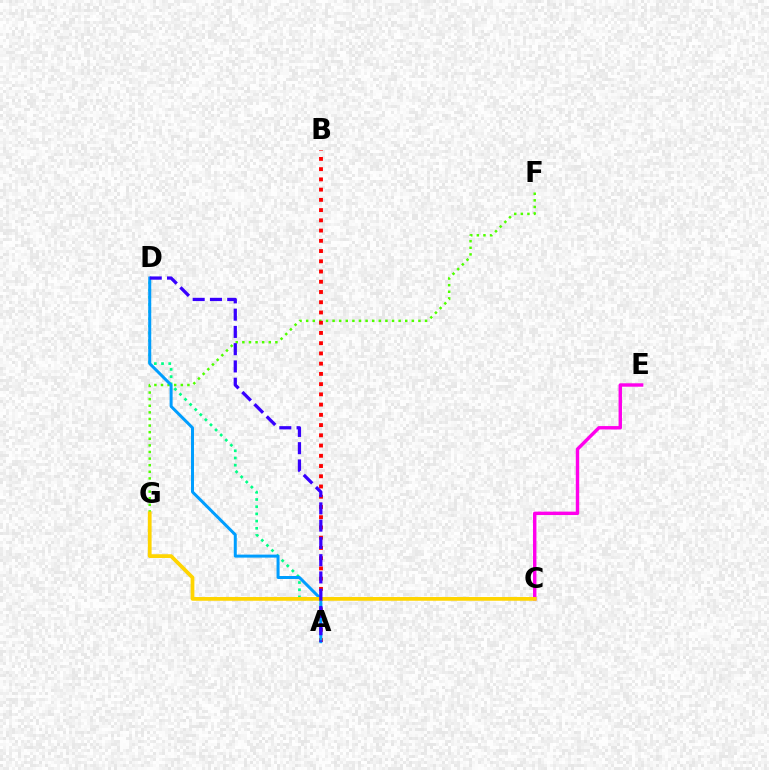{('F', 'G'): [{'color': '#4fff00', 'line_style': 'dotted', 'thickness': 1.79}], ('A', 'D'): [{'color': '#00ff86', 'line_style': 'dotted', 'thickness': 1.96}, {'color': '#009eff', 'line_style': 'solid', 'thickness': 2.16}, {'color': '#3700ff', 'line_style': 'dashed', 'thickness': 2.35}], ('C', 'E'): [{'color': '#ff00ed', 'line_style': 'solid', 'thickness': 2.46}], ('A', 'B'): [{'color': '#ff0000', 'line_style': 'dotted', 'thickness': 2.78}], ('C', 'G'): [{'color': '#ffd500', 'line_style': 'solid', 'thickness': 2.69}]}